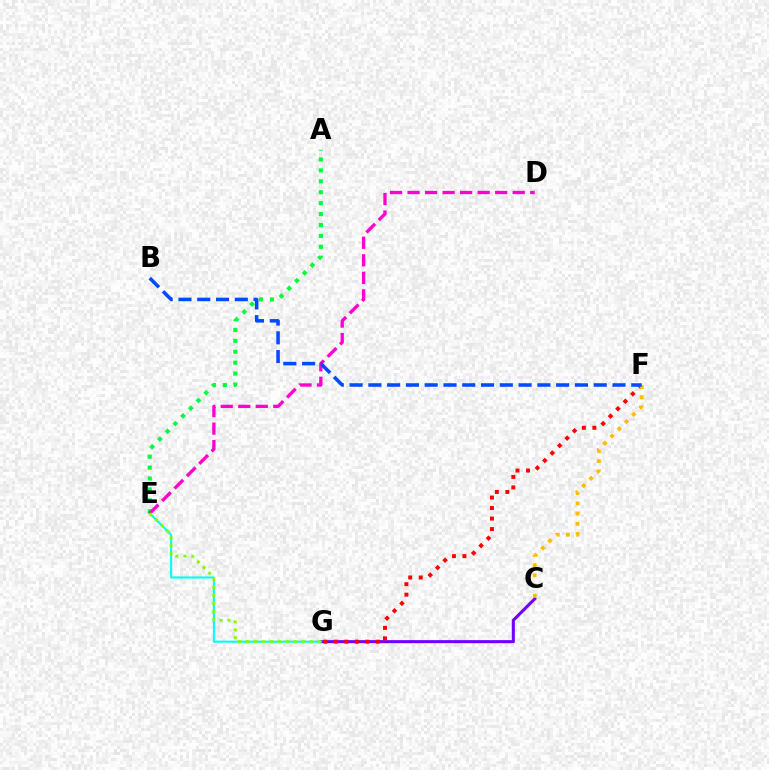{('C', 'G'): [{'color': '#7200ff', 'line_style': 'solid', 'thickness': 2.2}], ('F', 'G'): [{'color': '#ff0000', 'line_style': 'dotted', 'thickness': 2.86}], ('E', 'G'): [{'color': '#00fff6', 'line_style': 'solid', 'thickness': 1.51}, {'color': '#84ff00', 'line_style': 'dotted', 'thickness': 2.17}], ('A', 'E'): [{'color': '#00ff39', 'line_style': 'dotted', 'thickness': 2.97}], ('D', 'E'): [{'color': '#ff00cf', 'line_style': 'dashed', 'thickness': 2.38}], ('C', 'F'): [{'color': '#ffbd00', 'line_style': 'dotted', 'thickness': 2.78}], ('B', 'F'): [{'color': '#004bff', 'line_style': 'dashed', 'thickness': 2.55}]}